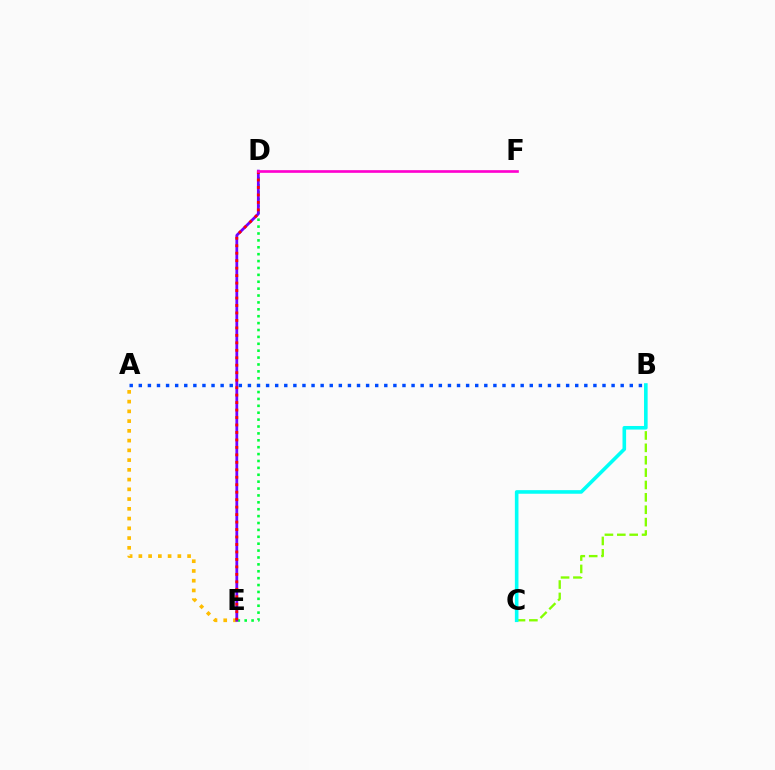{('D', 'E'): [{'color': '#00ff39', 'line_style': 'dotted', 'thickness': 1.87}, {'color': '#7200ff', 'line_style': 'solid', 'thickness': 2.0}, {'color': '#ff0000', 'line_style': 'dotted', 'thickness': 2.03}], ('A', 'E'): [{'color': '#ffbd00', 'line_style': 'dotted', 'thickness': 2.65}], ('B', 'C'): [{'color': '#84ff00', 'line_style': 'dashed', 'thickness': 1.68}, {'color': '#00fff6', 'line_style': 'solid', 'thickness': 2.59}], ('D', 'F'): [{'color': '#ff00cf', 'line_style': 'solid', 'thickness': 1.92}], ('A', 'B'): [{'color': '#004bff', 'line_style': 'dotted', 'thickness': 2.47}]}